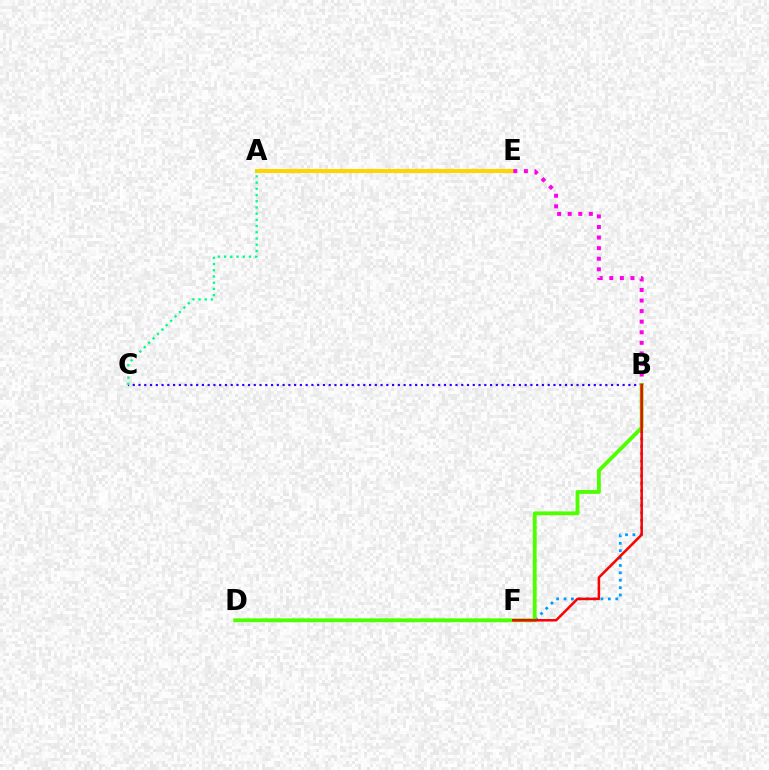{('A', 'E'): [{'color': '#ffd500', 'line_style': 'solid', 'thickness': 2.91}], ('B', 'C'): [{'color': '#3700ff', 'line_style': 'dotted', 'thickness': 1.57}], ('A', 'C'): [{'color': '#00ff86', 'line_style': 'dotted', 'thickness': 1.69}], ('B', 'F'): [{'color': '#009eff', 'line_style': 'dotted', 'thickness': 2.01}, {'color': '#ff0000', 'line_style': 'solid', 'thickness': 1.81}], ('B', 'E'): [{'color': '#ff00ed', 'line_style': 'dotted', 'thickness': 2.87}], ('B', 'D'): [{'color': '#4fff00', 'line_style': 'solid', 'thickness': 2.77}]}